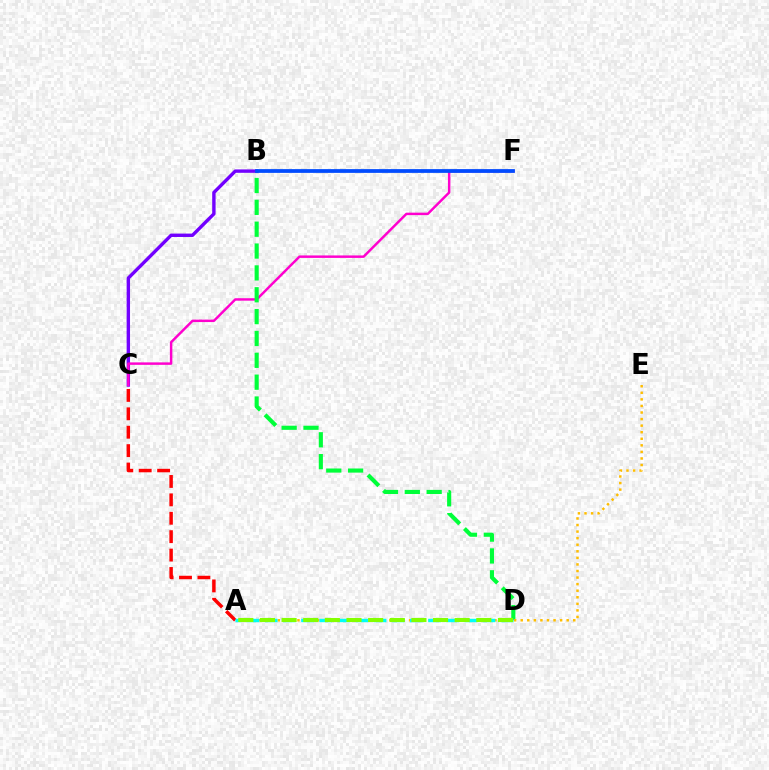{('B', 'C'): [{'color': '#7200ff', 'line_style': 'solid', 'thickness': 2.44}], ('C', 'F'): [{'color': '#ff00cf', 'line_style': 'solid', 'thickness': 1.77}], ('B', 'D'): [{'color': '#00ff39', 'line_style': 'dashed', 'thickness': 2.97}], ('A', 'E'): [{'color': '#ffbd00', 'line_style': 'dotted', 'thickness': 1.78}], ('A', 'C'): [{'color': '#ff0000', 'line_style': 'dashed', 'thickness': 2.5}], ('A', 'D'): [{'color': '#00fff6', 'line_style': 'dashed', 'thickness': 2.47}, {'color': '#84ff00', 'line_style': 'dashed', 'thickness': 2.94}], ('B', 'F'): [{'color': '#004bff', 'line_style': 'solid', 'thickness': 2.7}]}